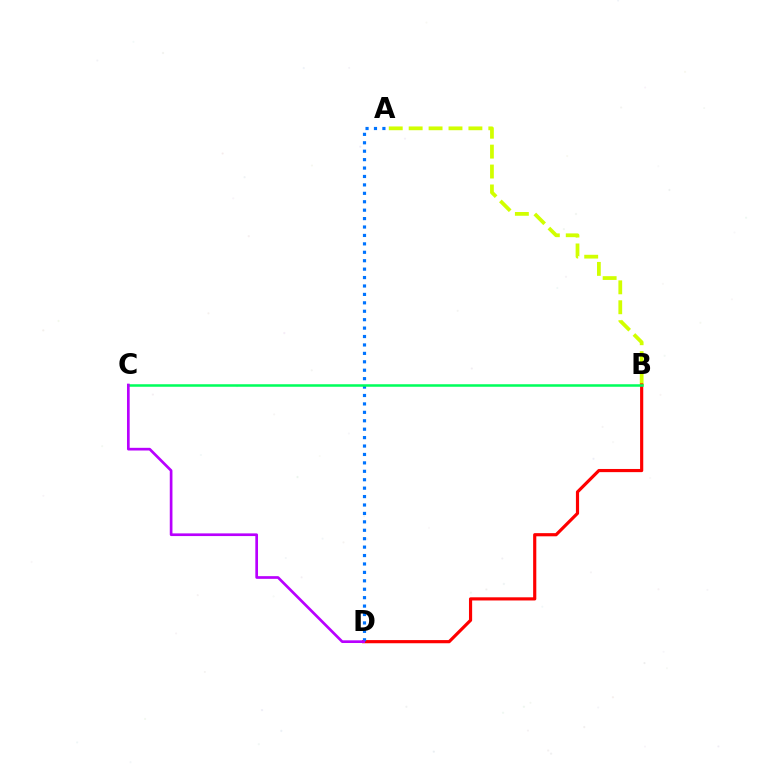{('A', 'B'): [{'color': '#d1ff00', 'line_style': 'dashed', 'thickness': 2.71}], ('B', 'D'): [{'color': '#ff0000', 'line_style': 'solid', 'thickness': 2.28}], ('A', 'D'): [{'color': '#0074ff', 'line_style': 'dotted', 'thickness': 2.29}], ('B', 'C'): [{'color': '#00ff5c', 'line_style': 'solid', 'thickness': 1.82}], ('C', 'D'): [{'color': '#b900ff', 'line_style': 'solid', 'thickness': 1.93}]}